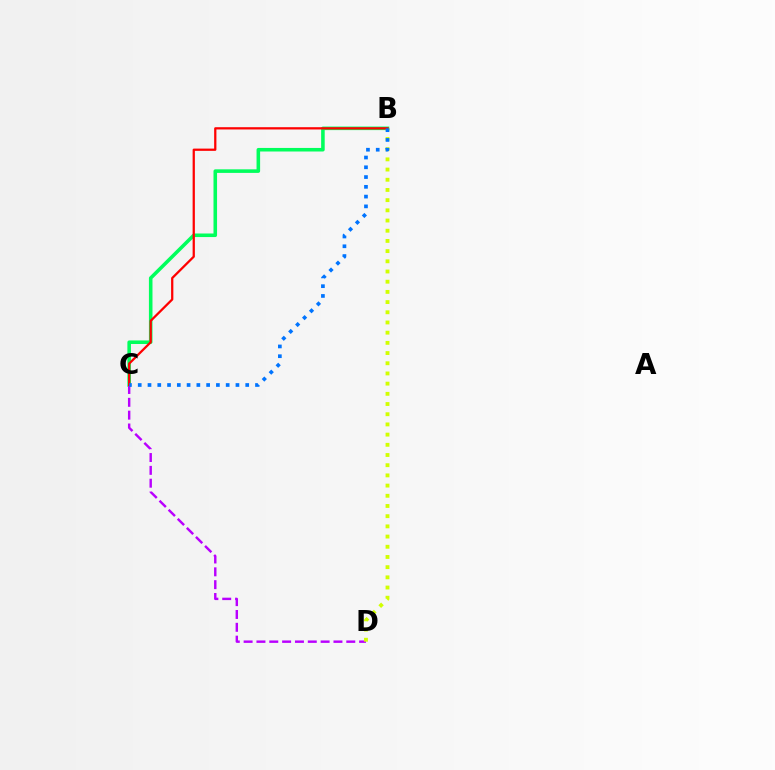{('B', 'C'): [{'color': '#00ff5c', 'line_style': 'solid', 'thickness': 2.57}, {'color': '#ff0000', 'line_style': 'solid', 'thickness': 1.63}, {'color': '#0074ff', 'line_style': 'dotted', 'thickness': 2.66}], ('C', 'D'): [{'color': '#b900ff', 'line_style': 'dashed', 'thickness': 1.74}], ('B', 'D'): [{'color': '#d1ff00', 'line_style': 'dotted', 'thickness': 2.77}]}